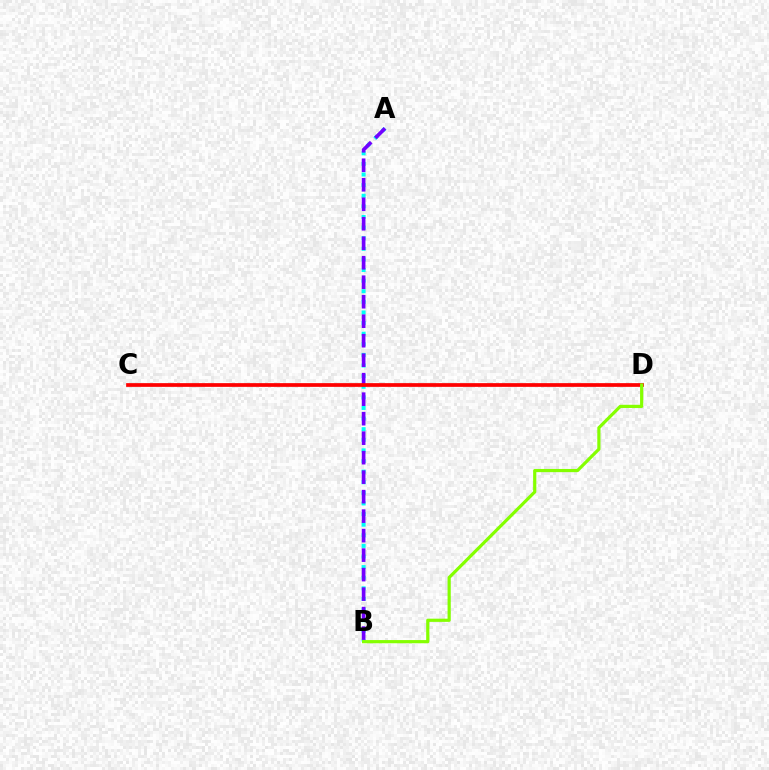{('A', 'B'): [{'color': '#00fff6', 'line_style': 'dotted', 'thickness': 2.88}, {'color': '#7200ff', 'line_style': 'dashed', 'thickness': 2.65}], ('C', 'D'): [{'color': '#ff0000', 'line_style': 'solid', 'thickness': 2.68}], ('B', 'D'): [{'color': '#84ff00', 'line_style': 'solid', 'thickness': 2.3}]}